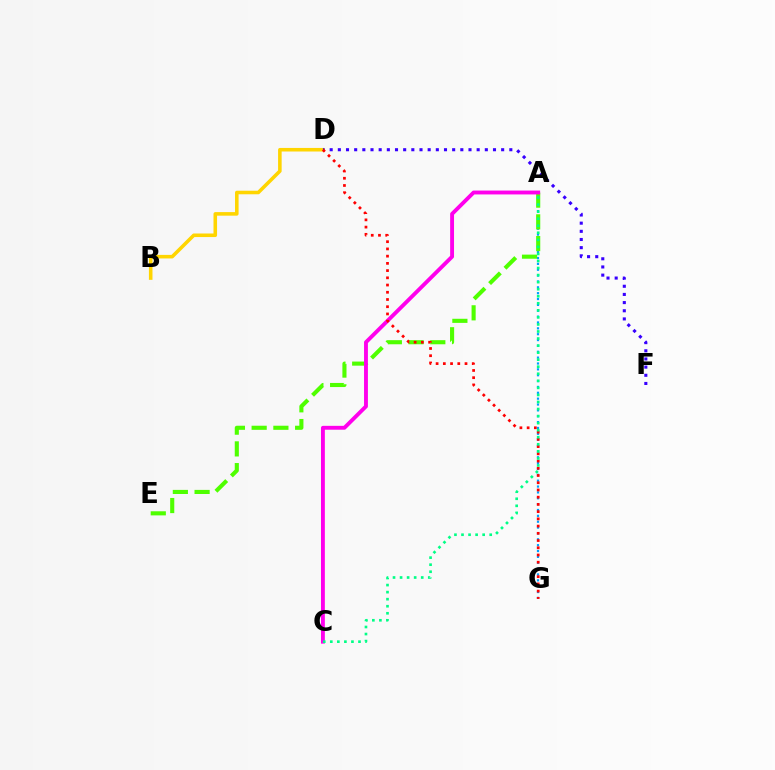{('A', 'G'): [{'color': '#009eff', 'line_style': 'dotted', 'thickness': 1.59}], ('A', 'E'): [{'color': '#4fff00', 'line_style': 'dashed', 'thickness': 2.95}], ('B', 'D'): [{'color': '#ffd500', 'line_style': 'solid', 'thickness': 2.57}], ('A', 'C'): [{'color': '#ff00ed', 'line_style': 'solid', 'thickness': 2.79}, {'color': '#00ff86', 'line_style': 'dotted', 'thickness': 1.92}], ('D', 'F'): [{'color': '#3700ff', 'line_style': 'dotted', 'thickness': 2.22}], ('D', 'G'): [{'color': '#ff0000', 'line_style': 'dotted', 'thickness': 1.96}]}